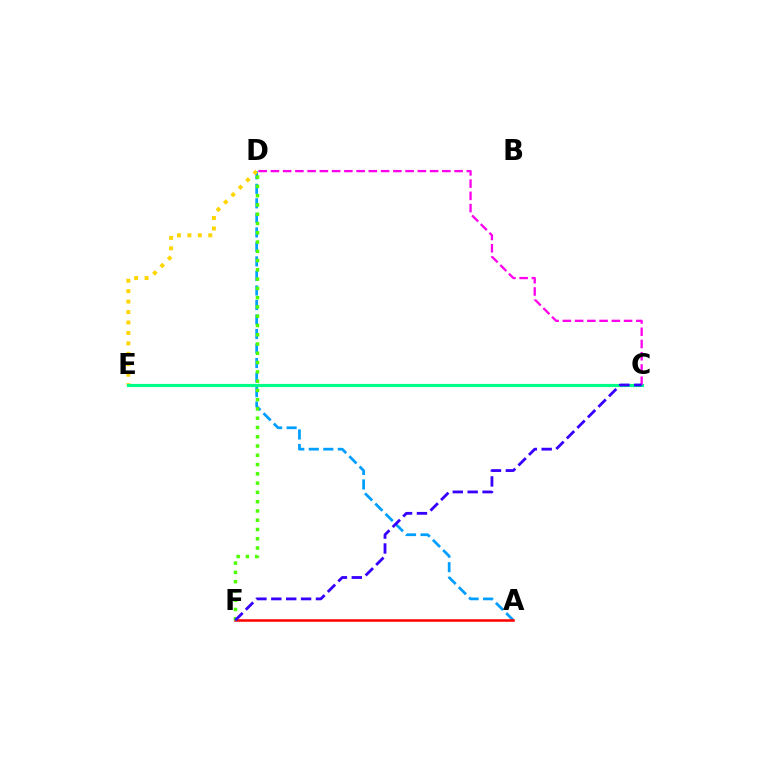{('A', 'D'): [{'color': '#009eff', 'line_style': 'dashed', 'thickness': 1.97}], ('A', 'F'): [{'color': '#ff0000', 'line_style': 'solid', 'thickness': 1.81}], ('D', 'F'): [{'color': '#4fff00', 'line_style': 'dotted', 'thickness': 2.52}], ('D', 'E'): [{'color': '#ffd500', 'line_style': 'dotted', 'thickness': 2.84}], ('C', 'E'): [{'color': '#00ff86', 'line_style': 'solid', 'thickness': 2.28}], ('C', 'D'): [{'color': '#ff00ed', 'line_style': 'dashed', 'thickness': 1.66}], ('C', 'F'): [{'color': '#3700ff', 'line_style': 'dashed', 'thickness': 2.02}]}